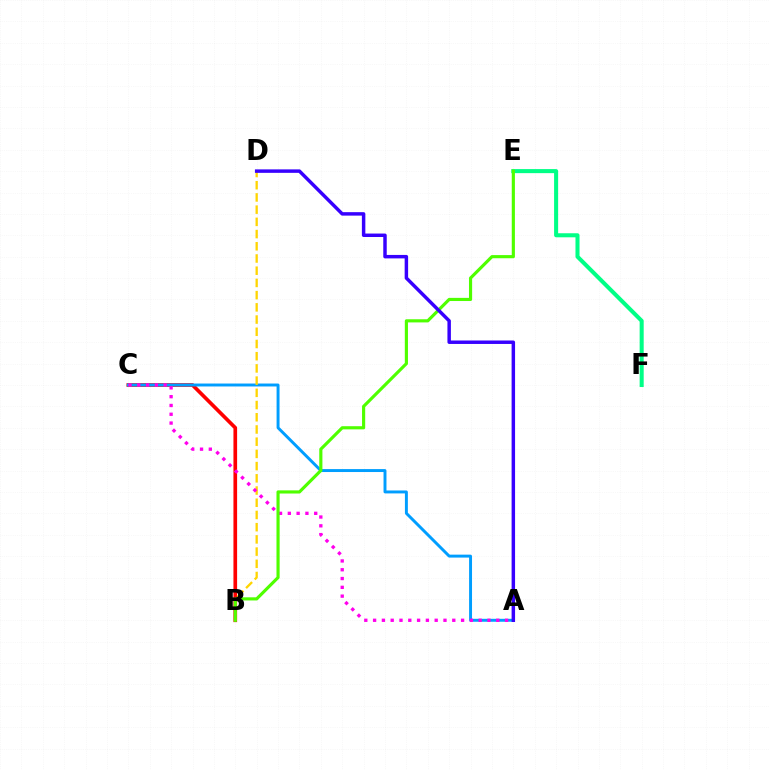{('B', 'C'): [{'color': '#ff0000', 'line_style': 'solid', 'thickness': 2.65}], ('A', 'C'): [{'color': '#009eff', 'line_style': 'solid', 'thickness': 2.12}, {'color': '#ff00ed', 'line_style': 'dotted', 'thickness': 2.39}], ('B', 'D'): [{'color': '#ffd500', 'line_style': 'dashed', 'thickness': 1.66}], ('E', 'F'): [{'color': '#00ff86', 'line_style': 'solid', 'thickness': 2.92}], ('B', 'E'): [{'color': '#4fff00', 'line_style': 'solid', 'thickness': 2.27}], ('A', 'D'): [{'color': '#3700ff', 'line_style': 'solid', 'thickness': 2.49}]}